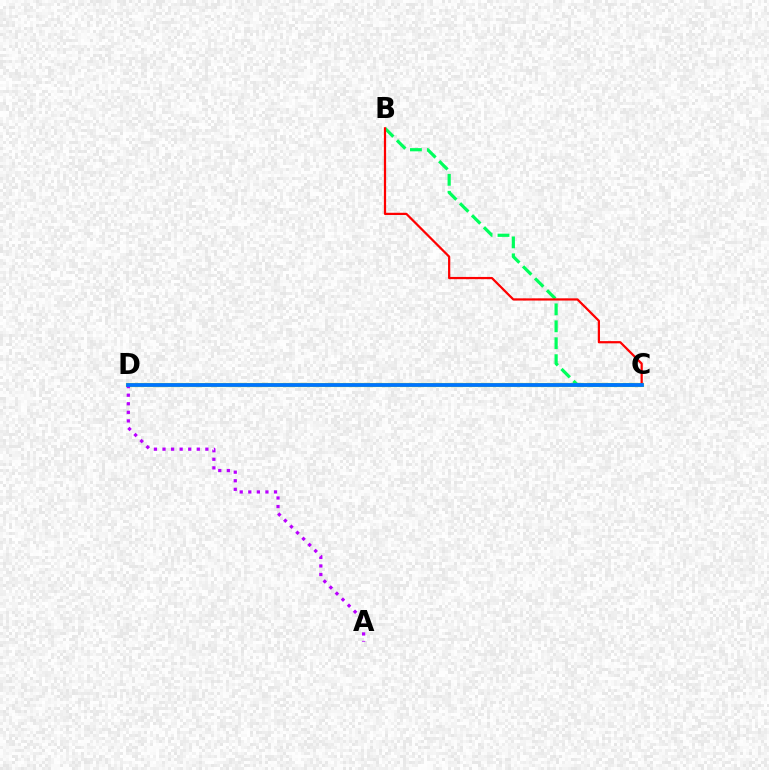{('C', 'D'): [{'color': '#d1ff00', 'line_style': 'solid', 'thickness': 2.99}, {'color': '#0074ff', 'line_style': 'solid', 'thickness': 2.74}], ('A', 'D'): [{'color': '#b900ff', 'line_style': 'dotted', 'thickness': 2.33}], ('B', 'C'): [{'color': '#00ff5c', 'line_style': 'dashed', 'thickness': 2.3}, {'color': '#ff0000', 'line_style': 'solid', 'thickness': 1.6}]}